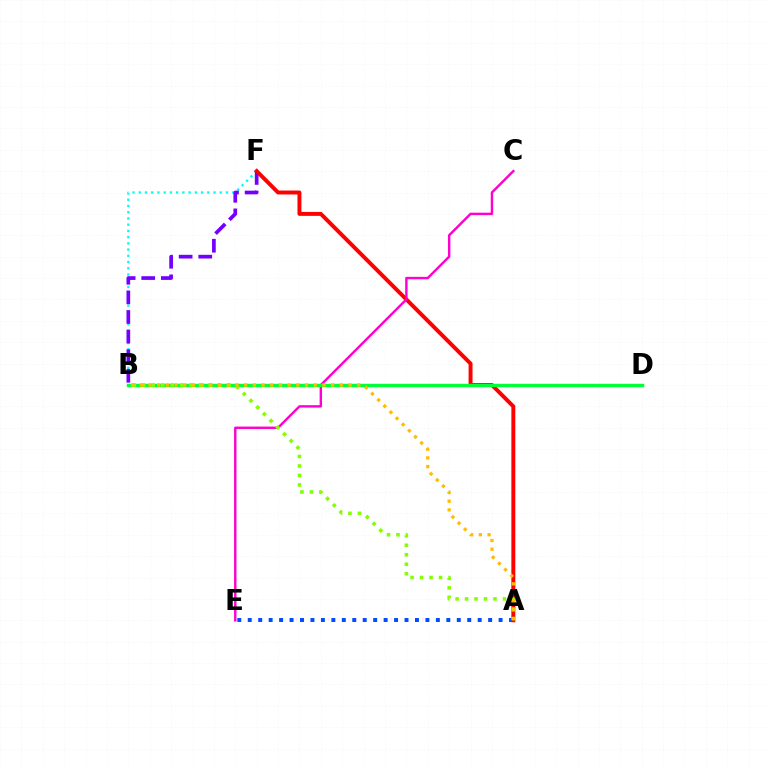{('B', 'F'): [{'color': '#00fff6', 'line_style': 'dotted', 'thickness': 1.69}, {'color': '#7200ff', 'line_style': 'dashed', 'thickness': 2.66}], ('A', 'E'): [{'color': '#004bff', 'line_style': 'dotted', 'thickness': 2.84}], ('A', 'F'): [{'color': '#ff0000', 'line_style': 'solid', 'thickness': 2.84}], ('C', 'E'): [{'color': '#ff00cf', 'line_style': 'solid', 'thickness': 1.74}], ('B', 'D'): [{'color': '#00ff39', 'line_style': 'solid', 'thickness': 2.49}], ('A', 'B'): [{'color': '#84ff00', 'line_style': 'dotted', 'thickness': 2.58}, {'color': '#ffbd00', 'line_style': 'dotted', 'thickness': 2.36}]}